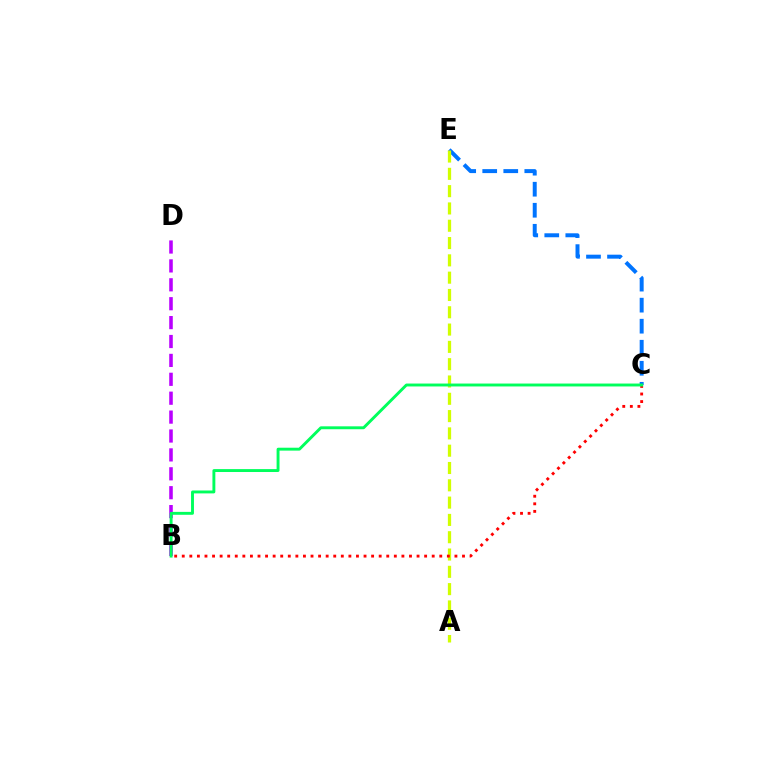{('C', 'E'): [{'color': '#0074ff', 'line_style': 'dashed', 'thickness': 2.86}], ('B', 'D'): [{'color': '#b900ff', 'line_style': 'dashed', 'thickness': 2.57}], ('A', 'E'): [{'color': '#d1ff00', 'line_style': 'dashed', 'thickness': 2.35}], ('B', 'C'): [{'color': '#ff0000', 'line_style': 'dotted', 'thickness': 2.06}, {'color': '#00ff5c', 'line_style': 'solid', 'thickness': 2.09}]}